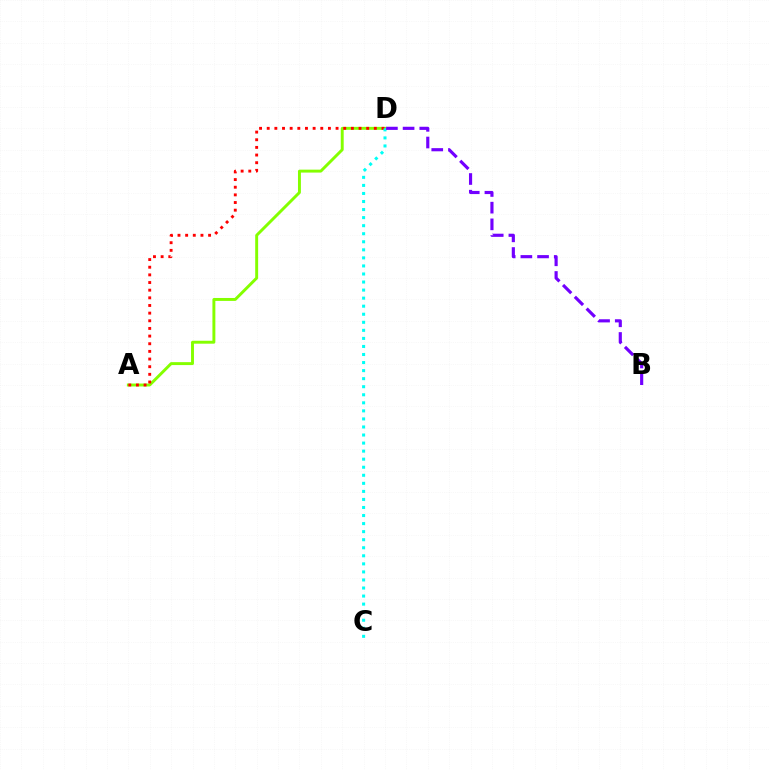{('A', 'D'): [{'color': '#84ff00', 'line_style': 'solid', 'thickness': 2.11}, {'color': '#ff0000', 'line_style': 'dotted', 'thickness': 2.08}], ('C', 'D'): [{'color': '#00fff6', 'line_style': 'dotted', 'thickness': 2.19}], ('B', 'D'): [{'color': '#7200ff', 'line_style': 'dashed', 'thickness': 2.27}]}